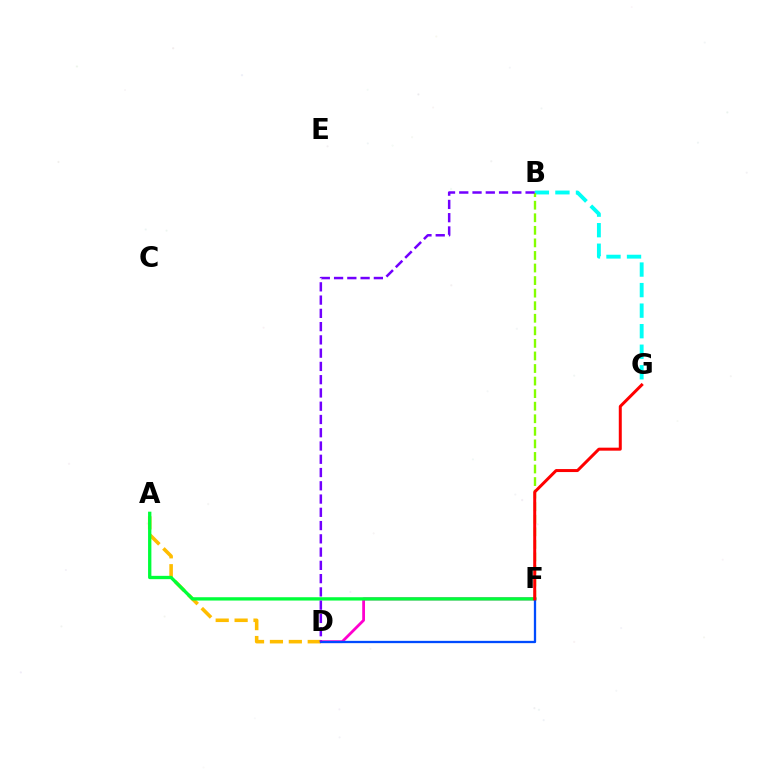{('D', 'F'): [{'color': '#ff00cf', 'line_style': 'solid', 'thickness': 2.01}, {'color': '#004bff', 'line_style': 'solid', 'thickness': 1.65}], ('B', 'G'): [{'color': '#00fff6', 'line_style': 'dashed', 'thickness': 2.79}], ('A', 'D'): [{'color': '#ffbd00', 'line_style': 'dashed', 'thickness': 2.57}], ('B', 'F'): [{'color': '#84ff00', 'line_style': 'dashed', 'thickness': 1.71}], ('A', 'F'): [{'color': '#00ff39', 'line_style': 'solid', 'thickness': 2.39}], ('F', 'G'): [{'color': '#ff0000', 'line_style': 'solid', 'thickness': 2.16}], ('B', 'D'): [{'color': '#7200ff', 'line_style': 'dashed', 'thickness': 1.8}]}